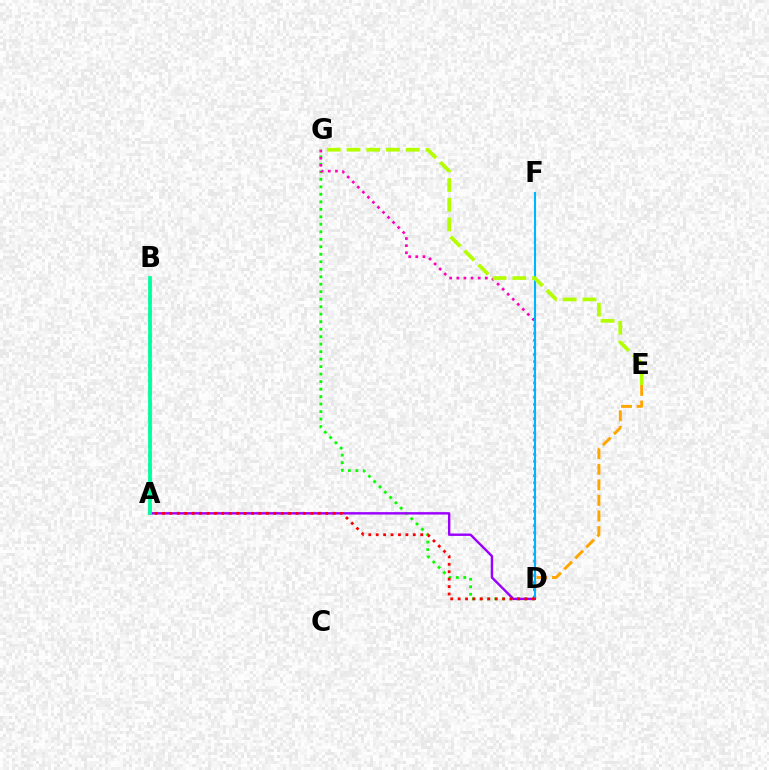{('A', 'B'): [{'color': '#0010ff', 'line_style': 'dashed', 'thickness': 1.78}, {'color': '#00ff9d', 'line_style': 'solid', 'thickness': 2.66}], ('D', 'G'): [{'color': '#08ff00', 'line_style': 'dotted', 'thickness': 2.04}, {'color': '#ff00bd', 'line_style': 'dotted', 'thickness': 1.94}], ('D', 'E'): [{'color': '#ffa500', 'line_style': 'dashed', 'thickness': 2.12}], ('D', 'F'): [{'color': '#00b5ff', 'line_style': 'solid', 'thickness': 1.51}], ('A', 'D'): [{'color': '#9b00ff', 'line_style': 'solid', 'thickness': 1.73}, {'color': '#ff0000', 'line_style': 'dotted', 'thickness': 2.02}], ('E', 'G'): [{'color': '#b3ff00', 'line_style': 'dashed', 'thickness': 2.68}]}